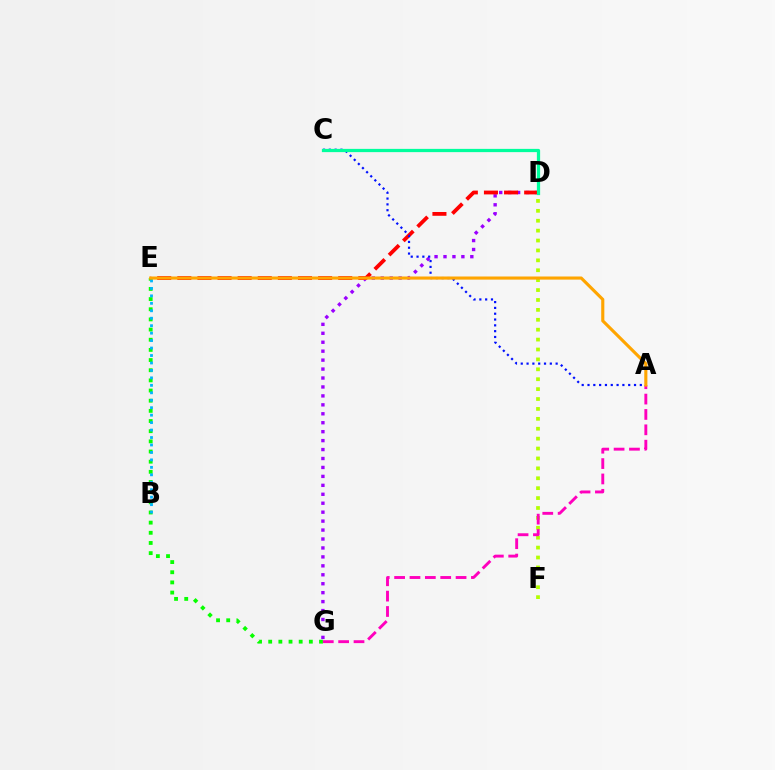{('E', 'G'): [{'color': '#08ff00', 'line_style': 'dotted', 'thickness': 2.76}], ('D', 'G'): [{'color': '#9b00ff', 'line_style': 'dotted', 'thickness': 2.43}], ('D', 'E'): [{'color': '#ff0000', 'line_style': 'dashed', 'thickness': 2.73}], ('B', 'E'): [{'color': '#00b5ff', 'line_style': 'dotted', 'thickness': 2.03}], ('D', 'F'): [{'color': '#b3ff00', 'line_style': 'dotted', 'thickness': 2.69}], ('A', 'G'): [{'color': '#ff00bd', 'line_style': 'dashed', 'thickness': 2.09}], ('A', 'C'): [{'color': '#0010ff', 'line_style': 'dotted', 'thickness': 1.58}], ('C', 'D'): [{'color': '#00ff9d', 'line_style': 'solid', 'thickness': 2.34}], ('A', 'E'): [{'color': '#ffa500', 'line_style': 'solid', 'thickness': 2.24}]}